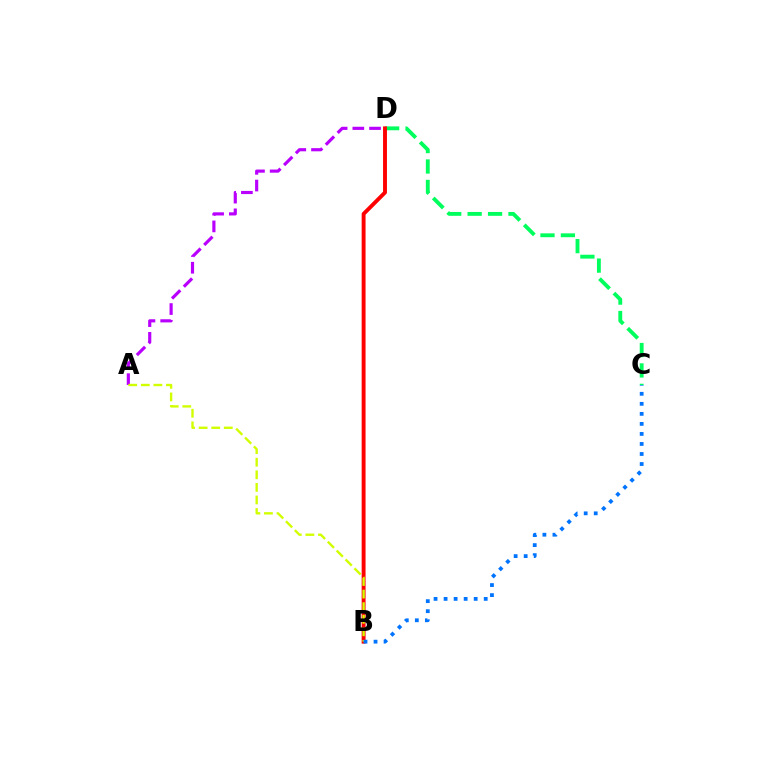{('A', 'D'): [{'color': '#b900ff', 'line_style': 'dashed', 'thickness': 2.27}], ('C', 'D'): [{'color': '#00ff5c', 'line_style': 'dashed', 'thickness': 2.78}], ('B', 'D'): [{'color': '#ff0000', 'line_style': 'solid', 'thickness': 2.81}], ('A', 'B'): [{'color': '#d1ff00', 'line_style': 'dashed', 'thickness': 1.71}], ('B', 'C'): [{'color': '#0074ff', 'line_style': 'dotted', 'thickness': 2.73}]}